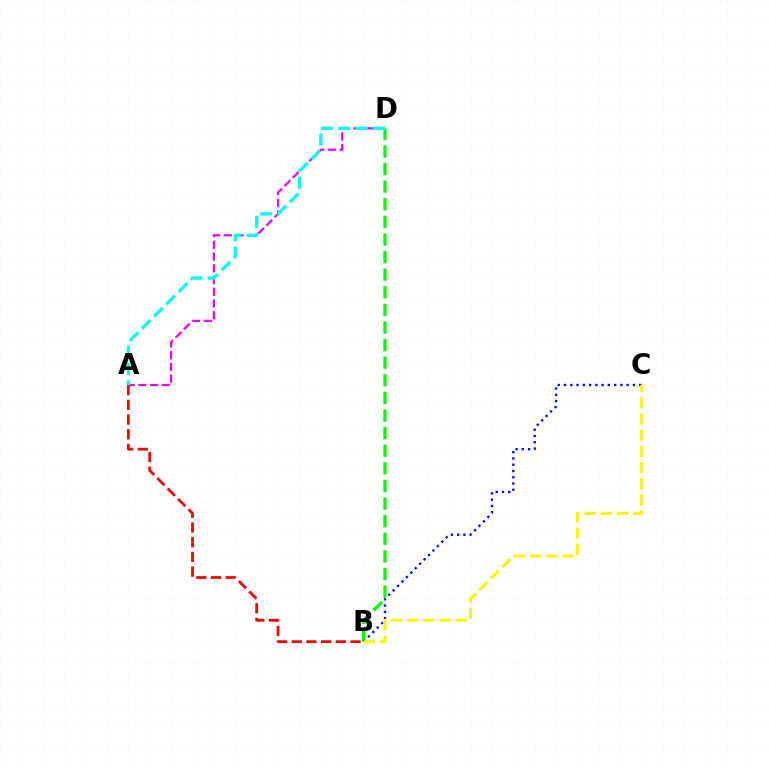{('A', 'D'): [{'color': '#ee00ff', 'line_style': 'dashed', 'thickness': 1.59}, {'color': '#00fff6', 'line_style': 'dashed', 'thickness': 2.36}], ('A', 'B'): [{'color': '#ff0000', 'line_style': 'dashed', 'thickness': 2.0}], ('B', 'D'): [{'color': '#08ff00', 'line_style': 'dashed', 'thickness': 2.39}], ('B', 'C'): [{'color': '#0010ff', 'line_style': 'dotted', 'thickness': 1.7}, {'color': '#fcf500', 'line_style': 'dashed', 'thickness': 2.2}]}